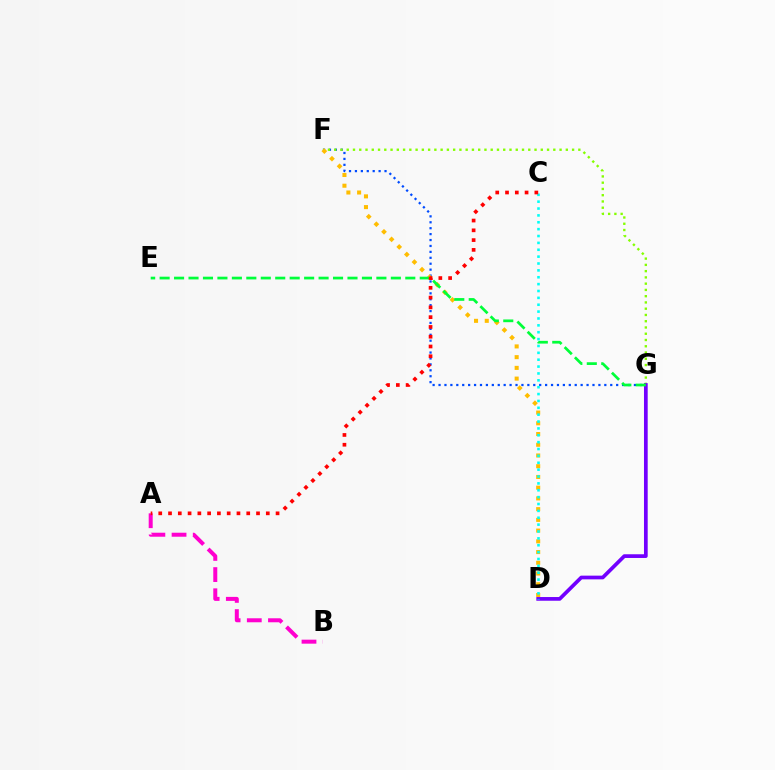{('F', 'G'): [{'color': '#004bff', 'line_style': 'dotted', 'thickness': 1.61}, {'color': '#84ff00', 'line_style': 'dotted', 'thickness': 1.7}], ('A', 'B'): [{'color': '#ff00cf', 'line_style': 'dashed', 'thickness': 2.88}], ('D', 'G'): [{'color': '#7200ff', 'line_style': 'solid', 'thickness': 2.67}], ('D', 'F'): [{'color': '#ffbd00', 'line_style': 'dotted', 'thickness': 2.92}], ('E', 'G'): [{'color': '#00ff39', 'line_style': 'dashed', 'thickness': 1.96}], ('C', 'D'): [{'color': '#00fff6', 'line_style': 'dotted', 'thickness': 1.87}], ('A', 'C'): [{'color': '#ff0000', 'line_style': 'dotted', 'thickness': 2.66}]}